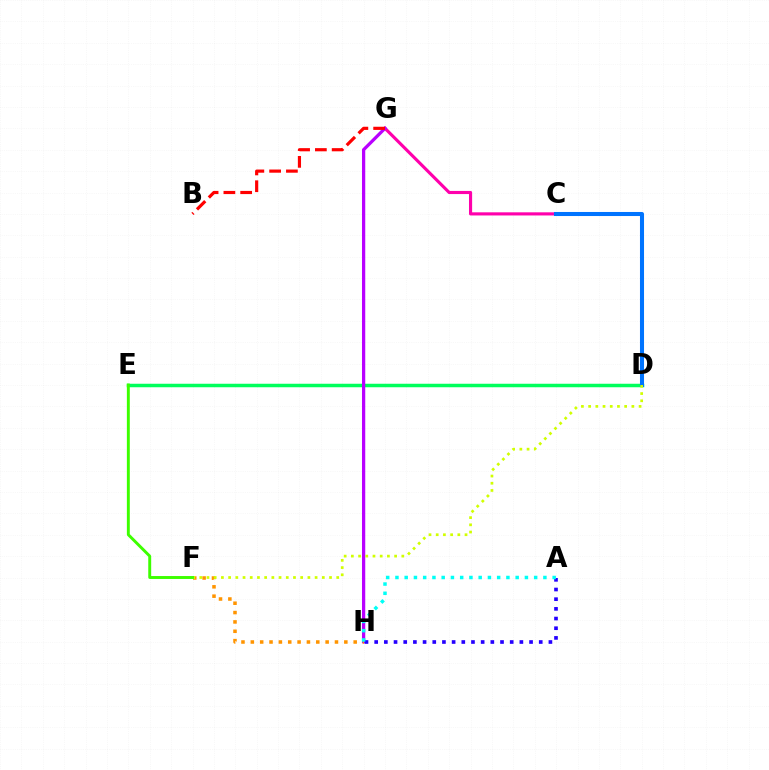{('C', 'G'): [{'color': '#ff00ac', 'line_style': 'solid', 'thickness': 2.26}], ('D', 'E'): [{'color': '#00ff5c', 'line_style': 'solid', 'thickness': 2.52}], ('G', 'H'): [{'color': '#b900ff', 'line_style': 'solid', 'thickness': 2.34}], ('F', 'H'): [{'color': '#ff9400', 'line_style': 'dotted', 'thickness': 2.54}], ('C', 'D'): [{'color': '#0074ff', 'line_style': 'solid', 'thickness': 2.92}], ('D', 'F'): [{'color': '#d1ff00', 'line_style': 'dotted', 'thickness': 1.96}], ('B', 'G'): [{'color': '#ff0000', 'line_style': 'dashed', 'thickness': 2.28}], ('A', 'H'): [{'color': '#2500ff', 'line_style': 'dotted', 'thickness': 2.63}, {'color': '#00fff6', 'line_style': 'dotted', 'thickness': 2.51}], ('E', 'F'): [{'color': '#3dff00', 'line_style': 'solid', 'thickness': 2.11}]}